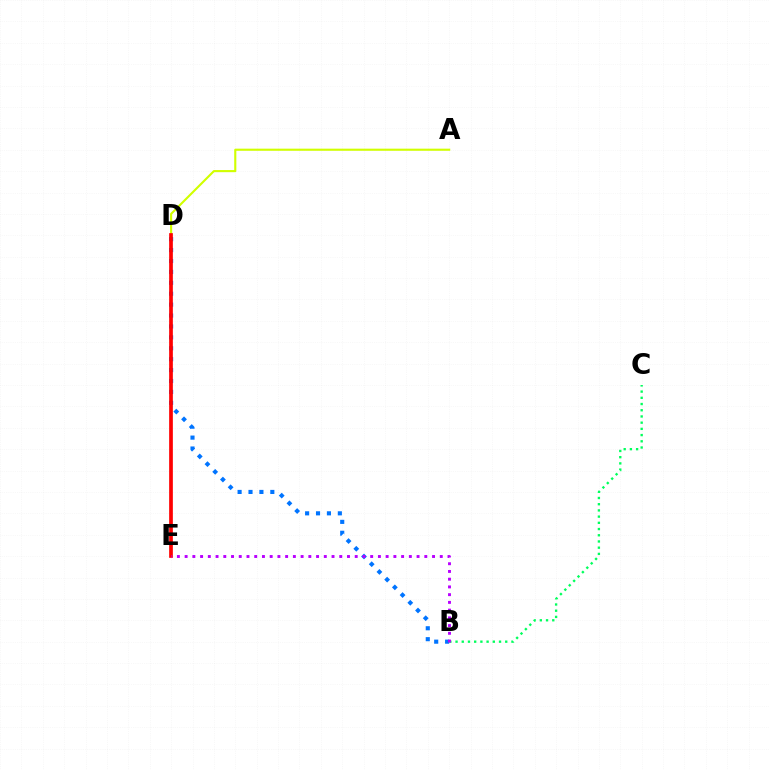{('B', 'C'): [{'color': '#00ff5c', 'line_style': 'dotted', 'thickness': 1.69}], ('A', 'D'): [{'color': '#d1ff00', 'line_style': 'solid', 'thickness': 1.53}], ('B', 'D'): [{'color': '#0074ff', 'line_style': 'dotted', 'thickness': 2.96}], ('D', 'E'): [{'color': '#ff0000', 'line_style': 'solid', 'thickness': 2.67}], ('B', 'E'): [{'color': '#b900ff', 'line_style': 'dotted', 'thickness': 2.1}]}